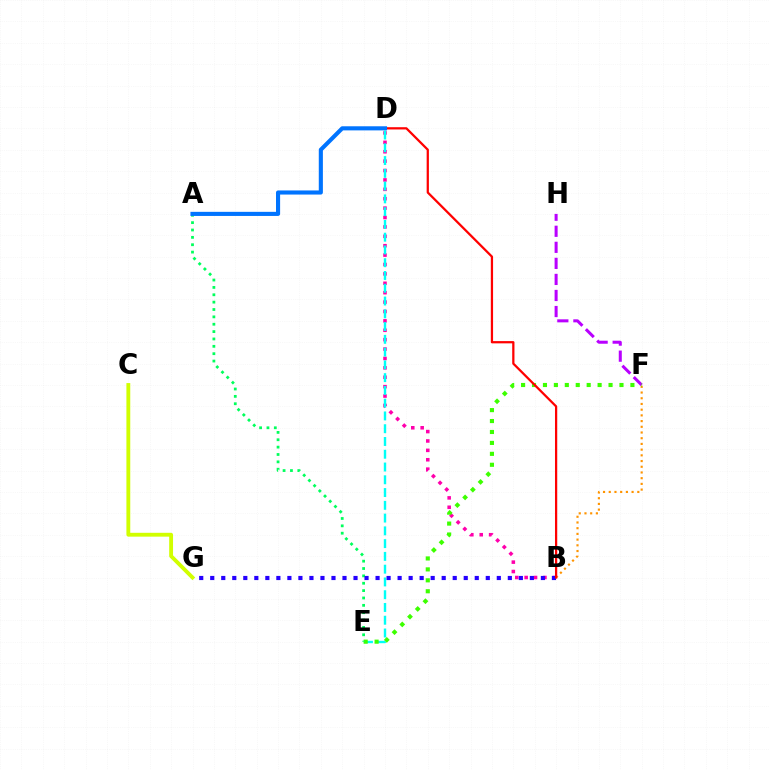{('F', 'H'): [{'color': '#b900ff', 'line_style': 'dashed', 'thickness': 2.18}], ('C', 'G'): [{'color': '#d1ff00', 'line_style': 'solid', 'thickness': 2.77}], ('B', 'F'): [{'color': '#ff9400', 'line_style': 'dotted', 'thickness': 1.55}], ('B', 'D'): [{'color': '#ff00ac', 'line_style': 'dotted', 'thickness': 2.55}, {'color': '#ff0000', 'line_style': 'solid', 'thickness': 1.62}], ('D', 'E'): [{'color': '#00fff6', 'line_style': 'dashed', 'thickness': 1.73}], ('E', 'F'): [{'color': '#3dff00', 'line_style': 'dotted', 'thickness': 2.97}], ('A', 'E'): [{'color': '#00ff5c', 'line_style': 'dotted', 'thickness': 2.0}], ('B', 'G'): [{'color': '#2500ff', 'line_style': 'dotted', 'thickness': 2.99}], ('A', 'D'): [{'color': '#0074ff', 'line_style': 'solid', 'thickness': 2.96}]}